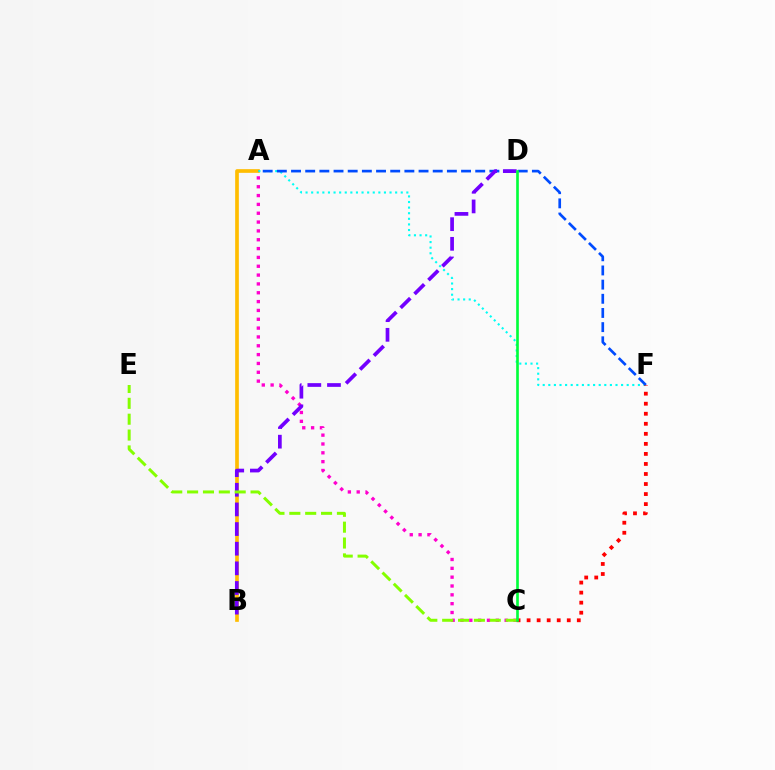{('A', 'B'): [{'color': '#ffbd00', 'line_style': 'solid', 'thickness': 2.65}], ('A', 'F'): [{'color': '#00fff6', 'line_style': 'dotted', 'thickness': 1.52}, {'color': '#004bff', 'line_style': 'dashed', 'thickness': 1.92}], ('A', 'C'): [{'color': '#ff00cf', 'line_style': 'dotted', 'thickness': 2.4}], ('B', 'D'): [{'color': '#7200ff', 'line_style': 'dashed', 'thickness': 2.67}], ('C', 'F'): [{'color': '#ff0000', 'line_style': 'dotted', 'thickness': 2.73}], ('C', 'E'): [{'color': '#84ff00', 'line_style': 'dashed', 'thickness': 2.15}], ('C', 'D'): [{'color': '#00ff39', 'line_style': 'solid', 'thickness': 1.91}]}